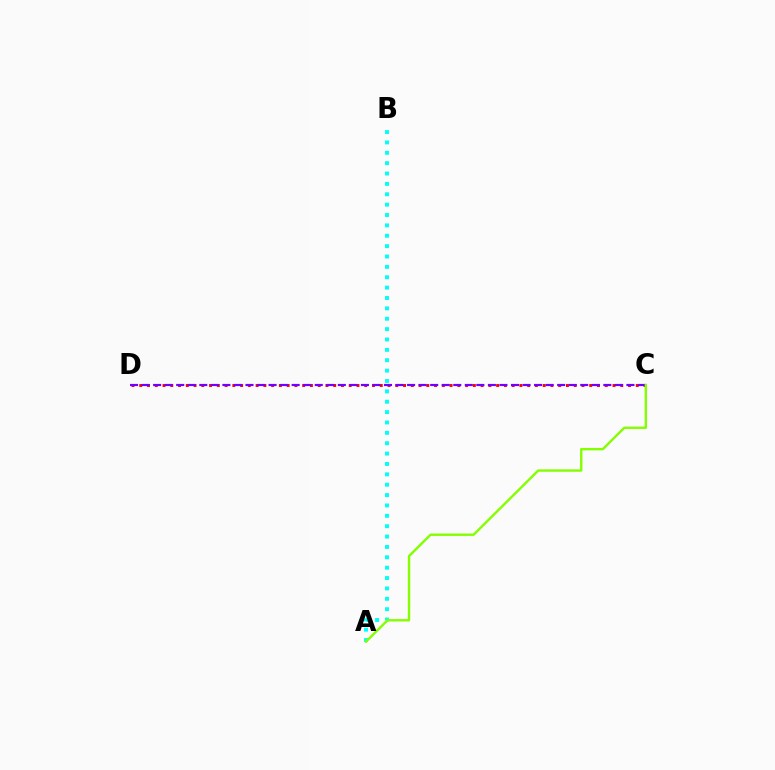{('A', 'B'): [{'color': '#00fff6', 'line_style': 'dotted', 'thickness': 2.82}], ('C', 'D'): [{'color': '#ff0000', 'line_style': 'dotted', 'thickness': 2.11}, {'color': '#7200ff', 'line_style': 'dashed', 'thickness': 1.57}], ('A', 'C'): [{'color': '#84ff00', 'line_style': 'solid', 'thickness': 1.72}]}